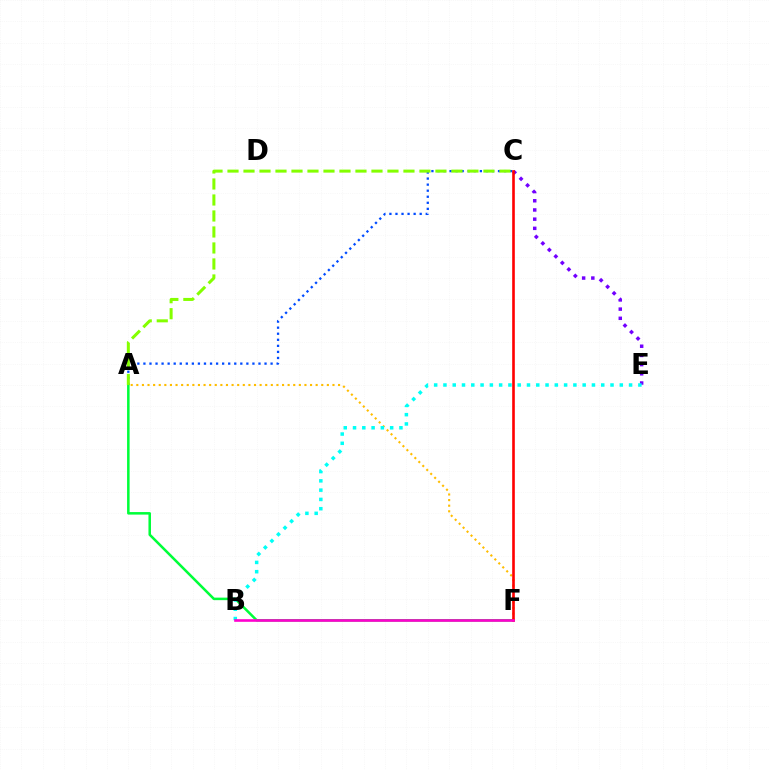{('A', 'F'): [{'color': '#ffbd00', 'line_style': 'dotted', 'thickness': 1.52}, {'color': '#00ff39', 'line_style': 'solid', 'thickness': 1.82}], ('C', 'E'): [{'color': '#7200ff', 'line_style': 'dotted', 'thickness': 2.5}], ('A', 'C'): [{'color': '#004bff', 'line_style': 'dotted', 'thickness': 1.65}, {'color': '#84ff00', 'line_style': 'dashed', 'thickness': 2.17}], ('C', 'F'): [{'color': '#ff0000', 'line_style': 'solid', 'thickness': 1.89}], ('B', 'E'): [{'color': '#00fff6', 'line_style': 'dotted', 'thickness': 2.52}], ('B', 'F'): [{'color': '#ff00cf', 'line_style': 'solid', 'thickness': 1.89}]}